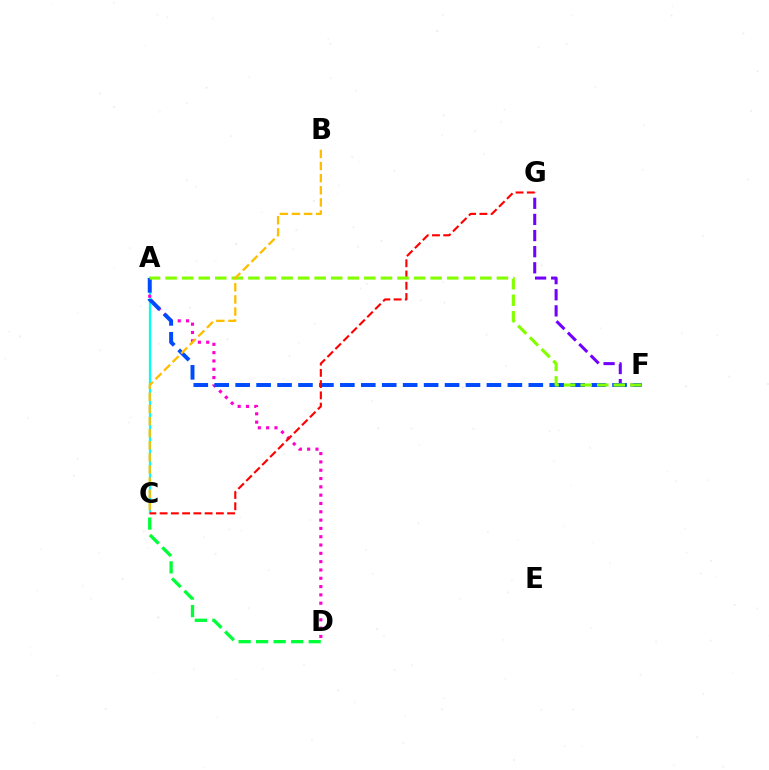{('A', 'C'): [{'color': '#00fff6', 'line_style': 'solid', 'thickness': 1.62}], ('A', 'D'): [{'color': '#ff00cf', 'line_style': 'dotted', 'thickness': 2.26}], ('F', 'G'): [{'color': '#7200ff', 'line_style': 'dashed', 'thickness': 2.19}], ('A', 'F'): [{'color': '#004bff', 'line_style': 'dashed', 'thickness': 2.84}, {'color': '#84ff00', 'line_style': 'dashed', 'thickness': 2.25}], ('C', 'D'): [{'color': '#00ff39', 'line_style': 'dashed', 'thickness': 2.38}], ('C', 'G'): [{'color': '#ff0000', 'line_style': 'dashed', 'thickness': 1.53}], ('B', 'C'): [{'color': '#ffbd00', 'line_style': 'dashed', 'thickness': 1.65}]}